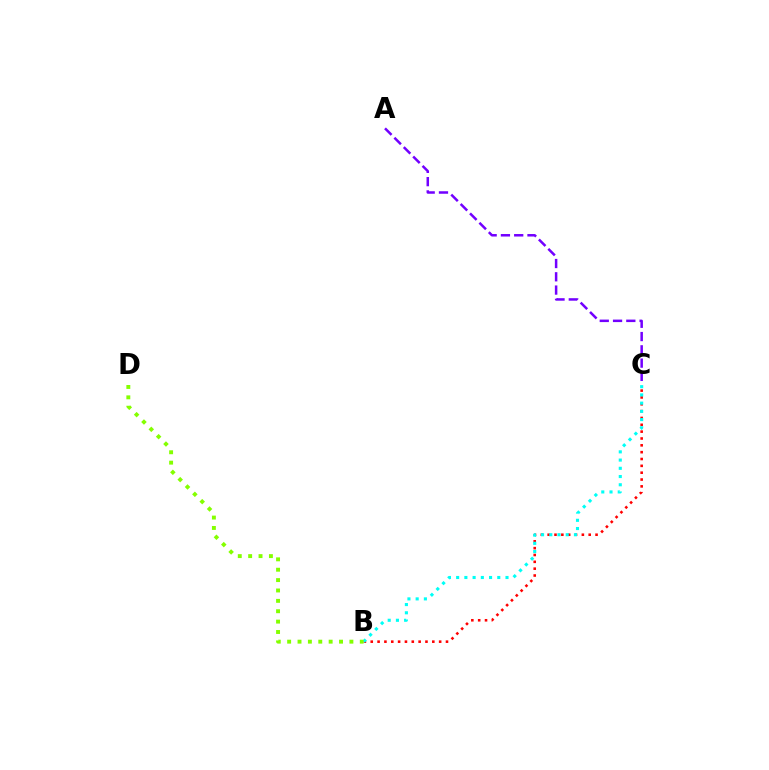{('B', 'C'): [{'color': '#ff0000', 'line_style': 'dotted', 'thickness': 1.86}, {'color': '#00fff6', 'line_style': 'dotted', 'thickness': 2.23}], ('A', 'C'): [{'color': '#7200ff', 'line_style': 'dashed', 'thickness': 1.8}], ('B', 'D'): [{'color': '#84ff00', 'line_style': 'dotted', 'thickness': 2.82}]}